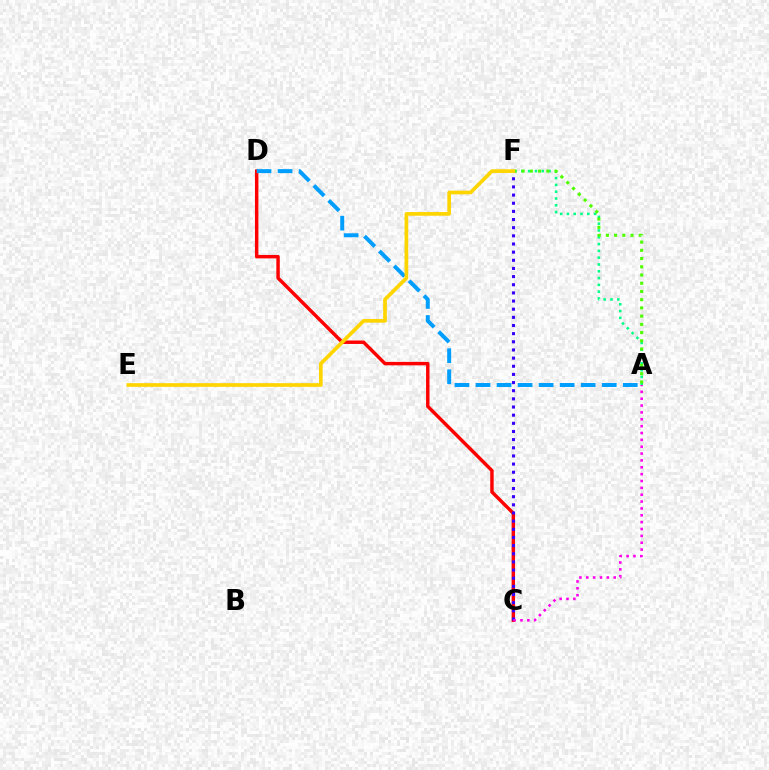{('C', 'D'): [{'color': '#ff0000', 'line_style': 'solid', 'thickness': 2.48}], ('A', 'D'): [{'color': '#009eff', 'line_style': 'dashed', 'thickness': 2.86}], ('C', 'F'): [{'color': '#3700ff', 'line_style': 'dotted', 'thickness': 2.21}], ('A', 'F'): [{'color': '#00ff86', 'line_style': 'dotted', 'thickness': 1.85}, {'color': '#4fff00', 'line_style': 'dotted', 'thickness': 2.23}], ('A', 'C'): [{'color': '#ff00ed', 'line_style': 'dotted', 'thickness': 1.86}], ('E', 'F'): [{'color': '#ffd500', 'line_style': 'solid', 'thickness': 2.65}]}